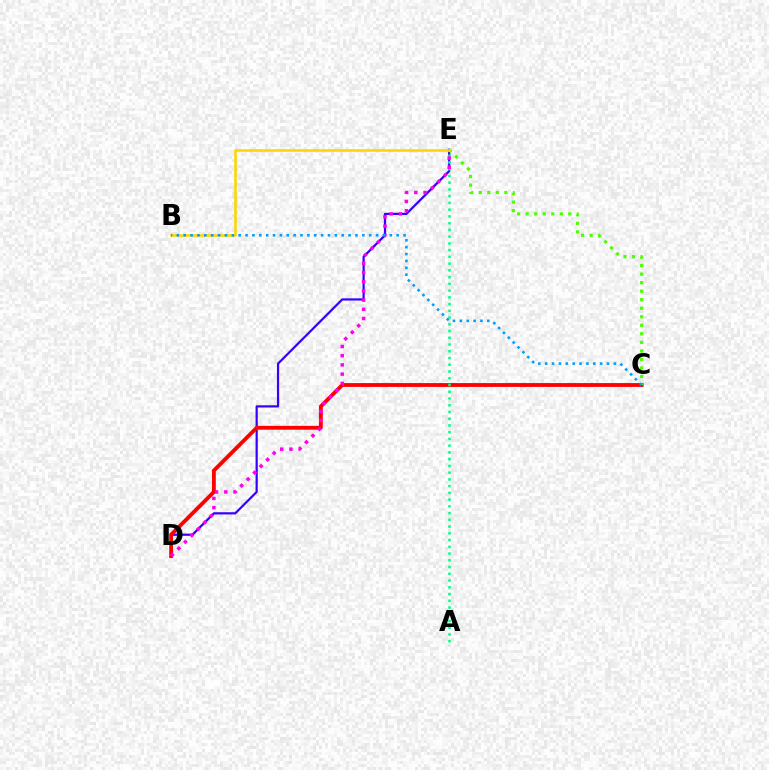{('D', 'E'): [{'color': '#3700ff', 'line_style': 'solid', 'thickness': 1.59}, {'color': '#ff00ed', 'line_style': 'dotted', 'thickness': 2.5}], ('C', 'D'): [{'color': '#ff0000', 'line_style': 'solid', 'thickness': 2.76}], ('A', 'E'): [{'color': '#00ff86', 'line_style': 'dotted', 'thickness': 1.83}], ('C', 'E'): [{'color': '#4fff00', 'line_style': 'dotted', 'thickness': 2.32}], ('B', 'E'): [{'color': '#ffd500', 'line_style': 'solid', 'thickness': 1.85}], ('B', 'C'): [{'color': '#009eff', 'line_style': 'dotted', 'thickness': 1.87}]}